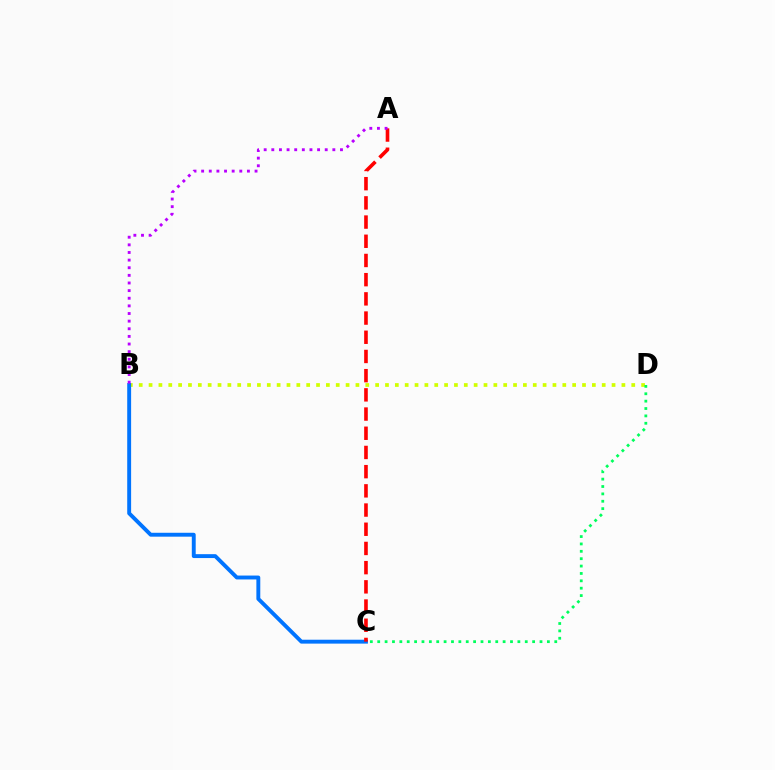{('B', 'D'): [{'color': '#d1ff00', 'line_style': 'dotted', 'thickness': 2.68}], ('B', 'C'): [{'color': '#0074ff', 'line_style': 'solid', 'thickness': 2.81}], ('C', 'D'): [{'color': '#00ff5c', 'line_style': 'dotted', 'thickness': 2.0}], ('A', 'C'): [{'color': '#ff0000', 'line_style': 'dashed', 'thickness': 2.61}], ('A', 'B'): [{'color': '#b900ff', 'line_style': 'dotted', 'thickness': 2.07}]}